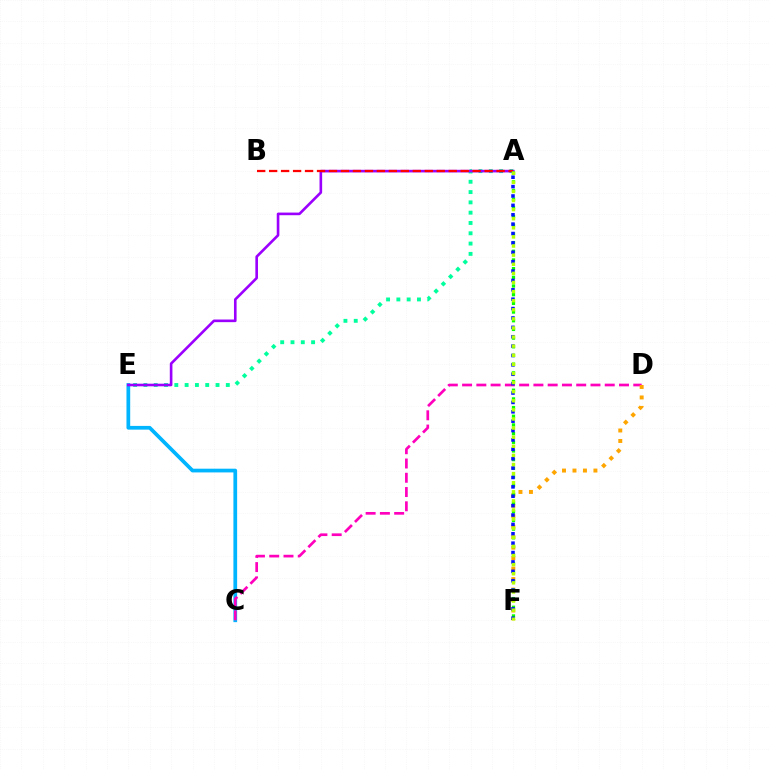{('C', 'E'): [{'color': '#00b5ff', 'line_style': 'solid', 'thickness': 2.68}], ('C', 'D'): [{'color': '#ff00bd', 'line_style': 'dashed', 'thickness': 1.94}], ('A', 'E'): [{'color': '#00ff9d', 'line_style': 'dotted', 'thickness': 2.8}, {'color': '#9b00ff', 'line_style': 'solid', 'thickness': 1.89}], ('D', 'F'): [{'color': '#ffa500', 'line_style': 'dotted', 'thickness': 2.85}], ('A', 'B'): [{'color': '#ff0000', 'line_style': 'dashed', 'thickness': 1.63}], ('A', 'F'): [{'color': '#08ff00', 'line_style': 'dotted', 'thickness': 2.36}, {'color': '#0010ff', 'line_style': 'dotted', 'thickness': 2.55}, {'color': '#b3ff00', 'line_style': 'dotted', 'thickness': 2.47}]}